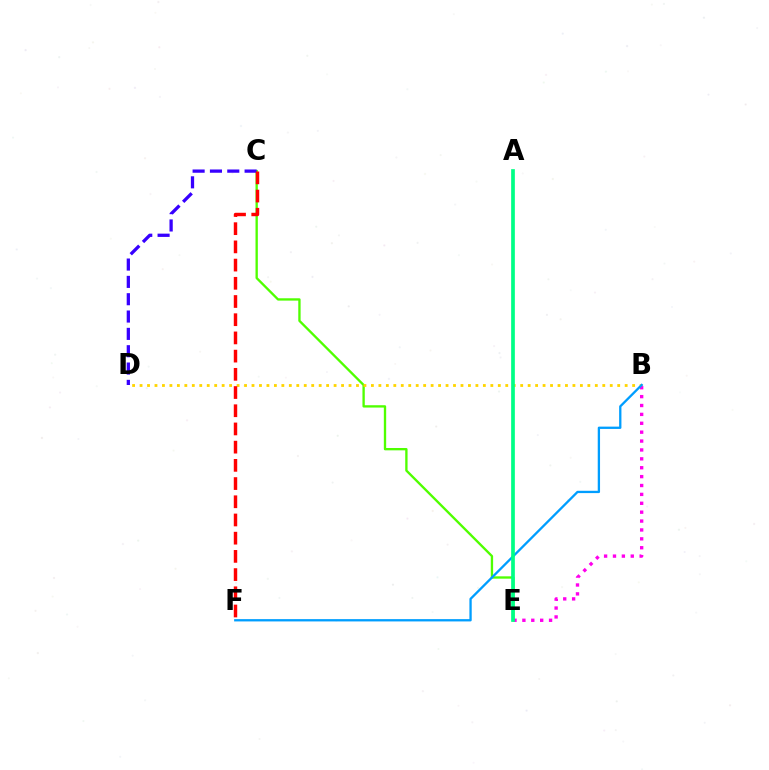{('C', 'E'): [{'color': '#4fff00', 'line_style': 'solid', 'thickness': 1.68}], ('C', 'D'): [{'color': '#3700ff', 'line_style': 'dashed', 'thickness': 2.35}], ('B', 'D'): [{'color': '#ffd500', 'line_style': 'dotted', 'thickness': 2.03}], ('B', 'E'): [{'color': '#ff00ed', 'line_style': 'dotted', 'thickness': 2.42}], ('B', 'F'): [{'color': '#009eff', 'line_style': 'solid', 'thickness': 1.66}], ('A', 'E'): [{'color': '#00ff86', 'line_style': 'solid', 'thickness': 2.66}], ('C', 'F'): [{'color': '#ff0000', 'line_style': 'dashed', 'thickness': 2.47}]}